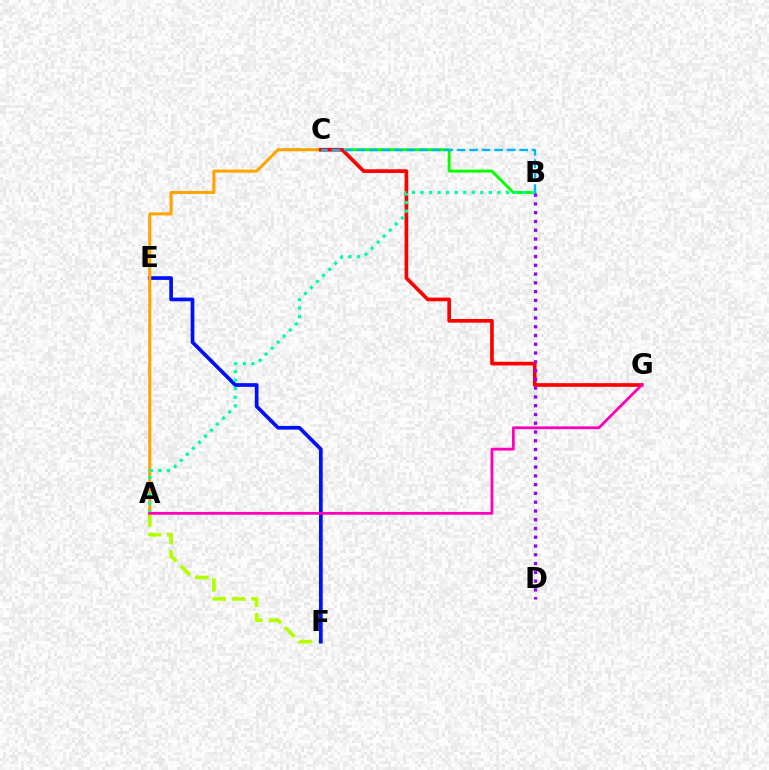{('A', 'F'): [{'color': '#b3ff00', 'line_style': 'dashed', 'thickness': 2.64}], ('E', 'F'): [{'color': '#0010ff', 'line_style': 'solid', 'thickness': 2.66}], ('A', 'C'): [{'color': '#ffa500', 'line_style': 'solid', 'thickness': 2.2}], ('B', 'C'): [{'color': '#08ff00', 'line_style': 'solid', 'thickness': 2.1}, {'color': '#00b5ff', 'line_style': 'dashed', 'thickness': 1.7}], ('C', 'G'): [{'color': '#ff0000', 'line_style': 'solid', 'thickness': 2.64}], ('A', 'B'): [{'color': '#00ff9d', 'line_style': 'dotted', 'thickness': 2.32}], ('B', 'D'): [{'color': '#9b00ff', 'line_style': 'dotted', 'thickness': 2.38}], ('A', 'G'): [{'color': '#ff00bd', 'line_style': 'solid', 'thickness': 2.01}]}